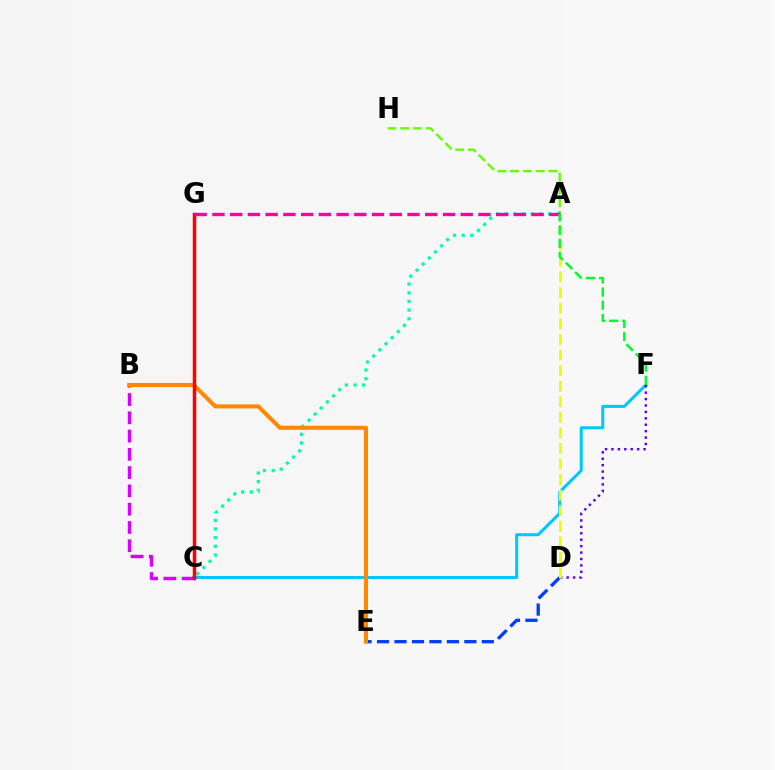{('D', 'E'): [{'color': '#003fff', 'line_style': 'dashed', 'thickness': 2.37}], ('C', 'F'): [{'color': '#00c7ff', 'line_style': 'solid', 'thickness': 2.19}], ('A', 'H'): [{'color': '#66ff00', 'line_style': 'dashed', 'thickness': 1.73}], ('A', 'C'): [{'color': '#00ffaf', 'line_style': 'dotted', 'thickness': 2.35}], ('B', 'C'): [{'color': '#d600ff', 'line_style': 'dashed', 'thickness': 2.48}], ('D', 'F'): [{'color': '#4f00ff', 'line_style': 'dotted', 'thickness': 1.74}], ('A', 'D'): [{'color': '#eeff00', 'line_style': 'dashed', 'thickness': 2.12}], ('B', 'E'): [{'color': '#ff8800', 'line_style': 'solid', 'thickness': 2.92}], ('C', 'G'): [{'color': '#ff0000', 'line_style': 'solid', 'thickness': 2.51}], ('A', 'G'): [{'color': '#ff00a0', 'line_style': 'dashed', 'thickness': 2.41}], ('A', 'F'): [{'color': '#00ff27', 'line_style': 'dashed', 'thickness': 1.79}]}